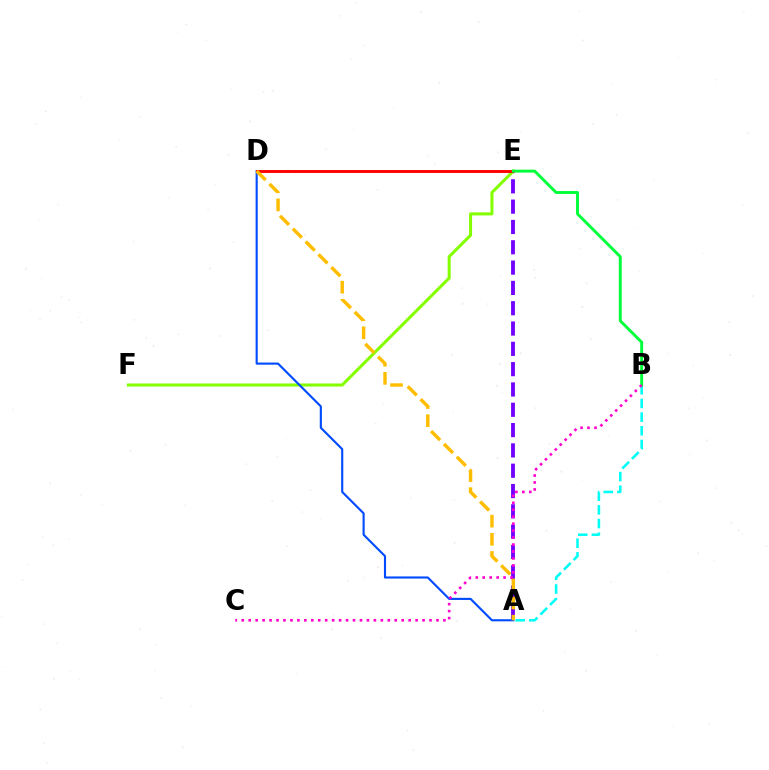{('A', 'E'): [{'color': '#7200ff', 'line_style': 'dashed', 'thickness': 2.76}], ('E', 'F'): [{'color': '#84ff00', 'line_style': 'solid', 'thickness': 2.19}], ('A', 'B'): [{'color': '#00fff6', 'line_style': 'dashed', 'thickness': 1.86}], ('A', 'D'): [{'color': '#004bff', 'line_style': 'solid', 'thickness': 1.53}, {'color': '#ffbd00', 'line_style': 'dashed', 'thickness': 2.47}], ('D', 'E'): [{'color': '#ff0000', 'line_style': 'solid', 'thickness': 2.1}], ('B', 'E'): [{'color': '#00ff39', 'line_style': 'solid', 'thickness': 2.1}], ('B', 'C'): [{'color': '#ff00cf', 'line_style': 'dotted', 'thickness': 1.89}]}